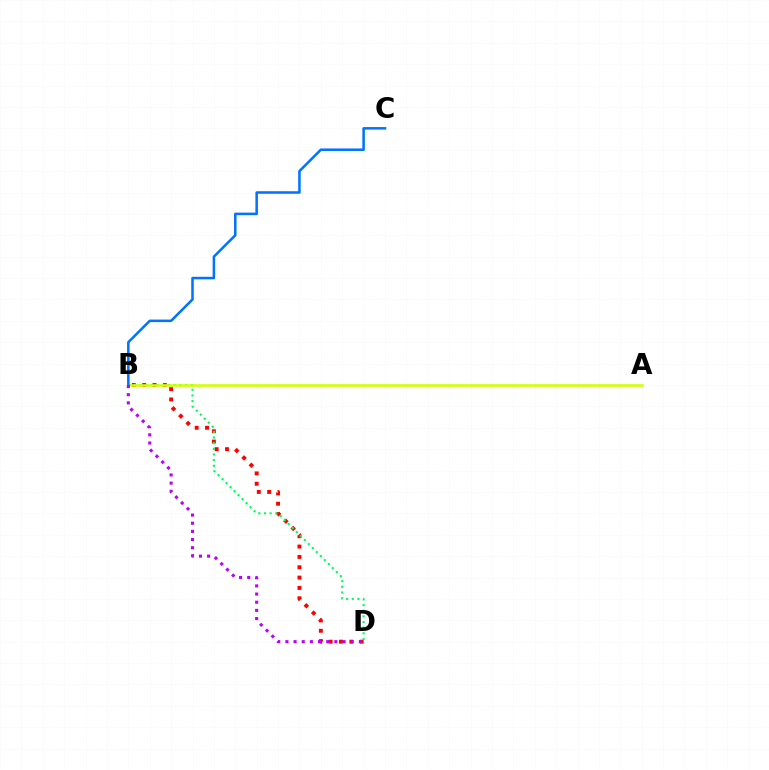{('B', 'D'): [{'color': '#ff0000', 'line_style': 'dotted', 'thickness': 2.81}, {'color': '#00ff5c', 'line_style': 'dotted', 'thickness': 1.54}, {'color': '#b900ff', 'line_style': 'dotted', 'thickness': 2.22}], ('A', 'B'): [{'color': '#d1ff00', 'line_style': 'solid', 'thickness': 1.86}], ('B', 'C'): [{'color': '#0074ff', 'line_style': 'solid', 'thickness': 1.83}]}